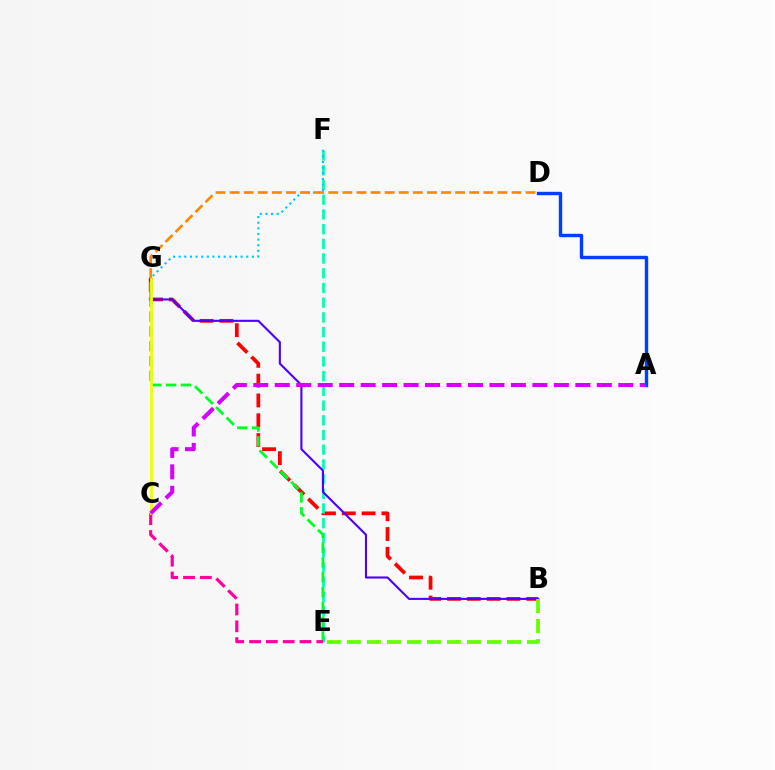{('B', 'G'): [{'color': '#ff0000', 'line_style': 'dashed', 'thickness': 2.69}, {'color': '#4f00ff', 'line_style': 'solid', 'thickness': 1.52}], ('E', 'F'): [{'color': '#00ffaf', 'line_style': 'dashed', 'thickness': 2.0}], ('F', 'G'): [{'color': '#00c7ff', 'line_style': 'dotted', 'thickness': 1.53}], ('B', 'E'): [{'color': '#66ff00', 'line_style': 'dashed', 'thickness': 2.72}], ('E', 'G'): [{'color': '#00ff27', 'line_style': 'dashed', 'thickness': 2.01}], ('C', 'E'): [{'color': '#ff00a0', 'line_style': 'dashed', 'thickness': 2.28}], ('C', 'G'): [{'color': '#eeff00', 'line_style': 'solid', 'thickness': 1.98}], ('A', 'D'): [{'color': '#003fff', 'line_style': 'solid', 'thickness': 2.45}], ('A', 'C'): [{'color': '#d600ff', 'line_style': 'dashed', 'thickness': 2.92}], ('D', 'G'): [{'color': '#ff8800', 'line_style': 'dashed', 'thickness': 1.91}]}